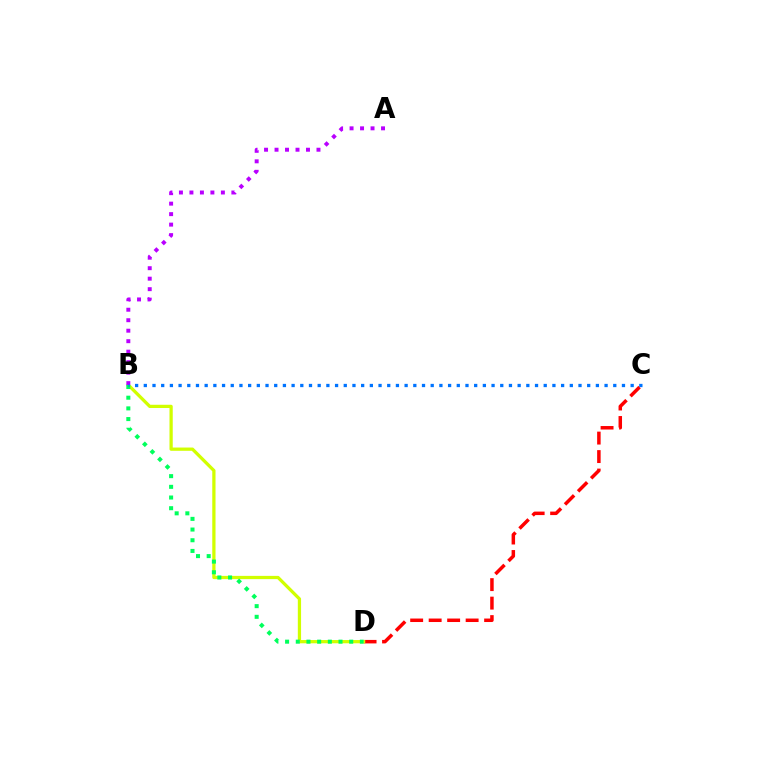{('C', 'D'): [{'color': '#ff0000', 'line_style': 'dashed', 'thickness': 2.51}], ('B', 'D'): [{'color': '#d1ff00', 'line_style': 'solid', 'thickness': 2.34}, {'color': '#00ff5c', 'line_style': 'dotted', 'thickness': 2.9}], ('A', 'B'): [{'color': '#b900ff', 'line_style': 'dotted', 'thickness': 2.85}], ('B', 'C'): [{'color': '#0074ff', 'line_style': 'dotted', 'thickness': 2.36}]}